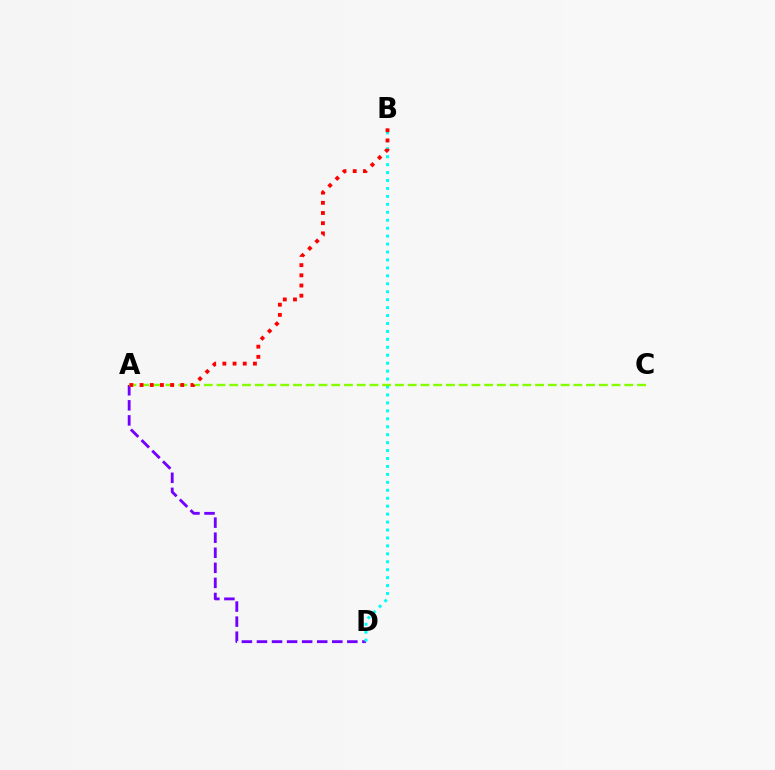{('A', 'D'): [{'color': '#7200ff', 'line_style': 'dashed', 'thickness': 2.05}], ('B', 'D'): [{'color': '#00fff6', 'line_style': 'dotted', 'thickness': 2.16}], ('A', 'C'): [{'color': '#84ff00', 'line_style': 'dashed', 'thickness': 1.73}], ('A', 'B'): [{'color': '#ff0000', 'line_style': 'dotted', 'thickness': 2.77}]}